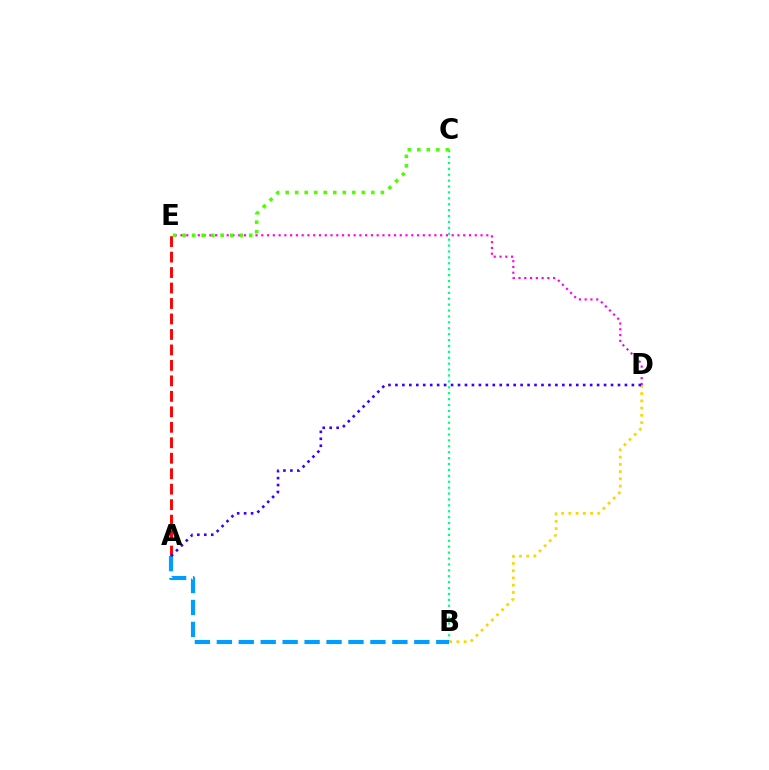{('A', 'E'): [{'color': '#ff0000', 'line_style': 'dashed', 'thickness': 2.1}], ('B', 'C'): [{'color': '#00ff86', 'line_style': 'dotted', 'thickness': 1.6}], ('D', 'E'): [{'color': '#ff00ed', 'line_style': 'dotted', 'thickness': 1.57}], ('A', 'B'): [{'color': '#009eff', 'line_style': 'dashed', 'thickness': 2.98}], ('B', 'D'): [{'color': '#ffd500', 'line_style': 'dotted', 'thickness': 1.97}], ('C', 'E'): [{'color': '#4fff00', 'line_style': 'dotted', 'thickness': 2.59}], ('A', 'D'): [{'color': '#3700ff', 'line_style': 'dotted', 'thickness': 1.89}]}